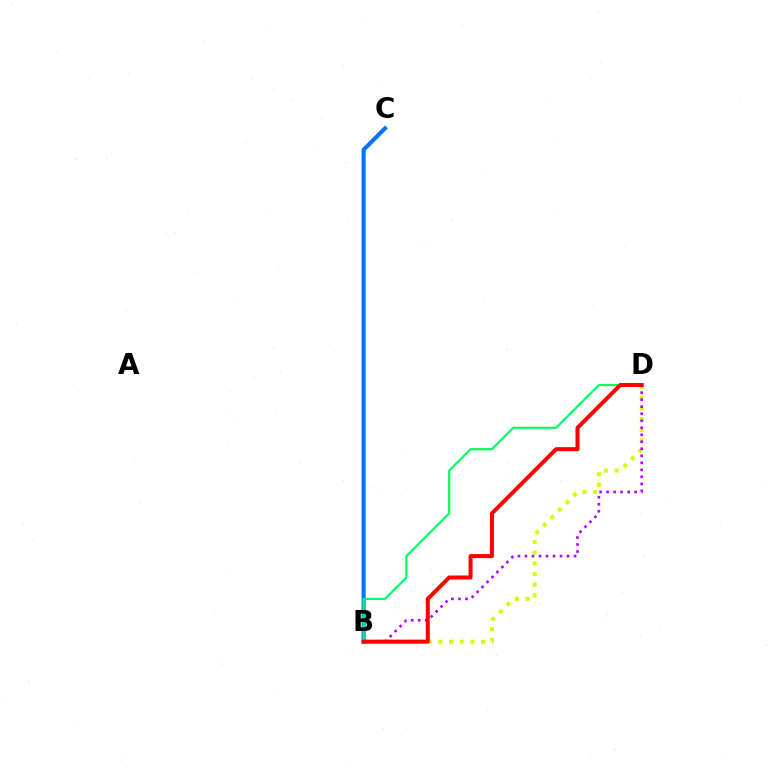{('B', 'D'): [{'color': '#d1ff00', 'line_style': 'dotted', 'thickness': 2.9}, {'color': '#b900ff', 'line_style': 'dotted', 'thickness': 1.91}, {'color': '#00ff5c', 'line_style': 'solid', 'thickness': 1.56}, {'color': '#ff0000', 'line_style': 'solid', 'thickness': 2.9}], ('B', 'C'): [{'color': '#0074ff', 'line_style': 'solid', 'thickness': 2.94}]}